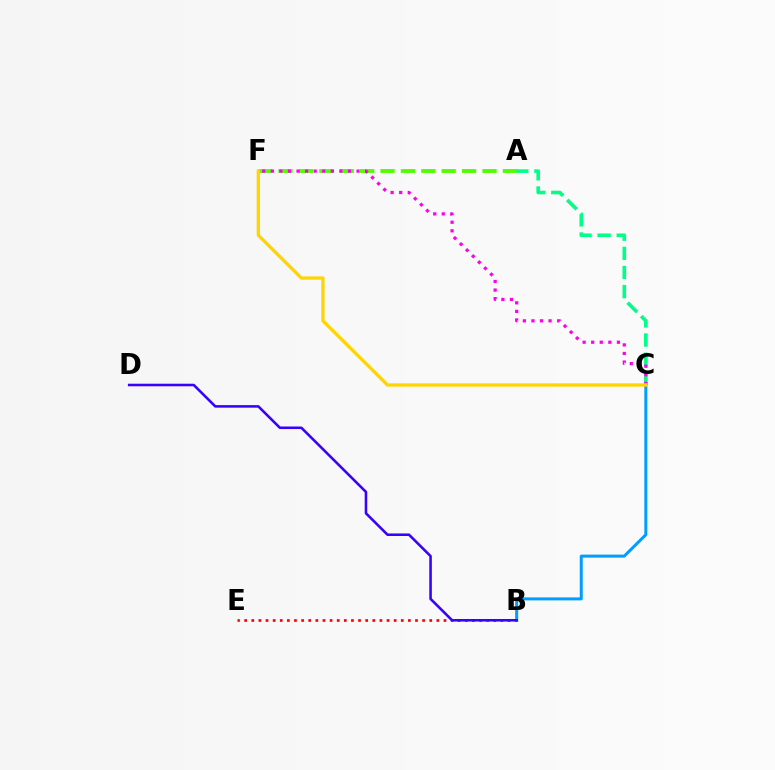{('B', 'E'): [{'color': '#ff0000', 'line_style': 'dotted', 'thickness': 1.93}], ('A', 'F'): [{'color': '#4fff00', 'line_style': 'dashed', 'thickness': 2.77}], ('B', 'C'): [{'color': '#009eff', 'line_style': 'solid', 'thickness': 2.16}], ('A', 'C'): [{'color': '#00ff86', 'line_style': 'dashed', 'thickness': 2.6}], ('C', 'F'): [{'color': '#ff00ed', 'line_style': 'dotted', 'thickness': 2.33}, {'color': '#ffd500', 'line_style': 'solid', 'thickness': 2.36}], ('B', 'D'): [{'color': '#3700ff', 'line_style': 'solid', 'thickness': 1.84}]}